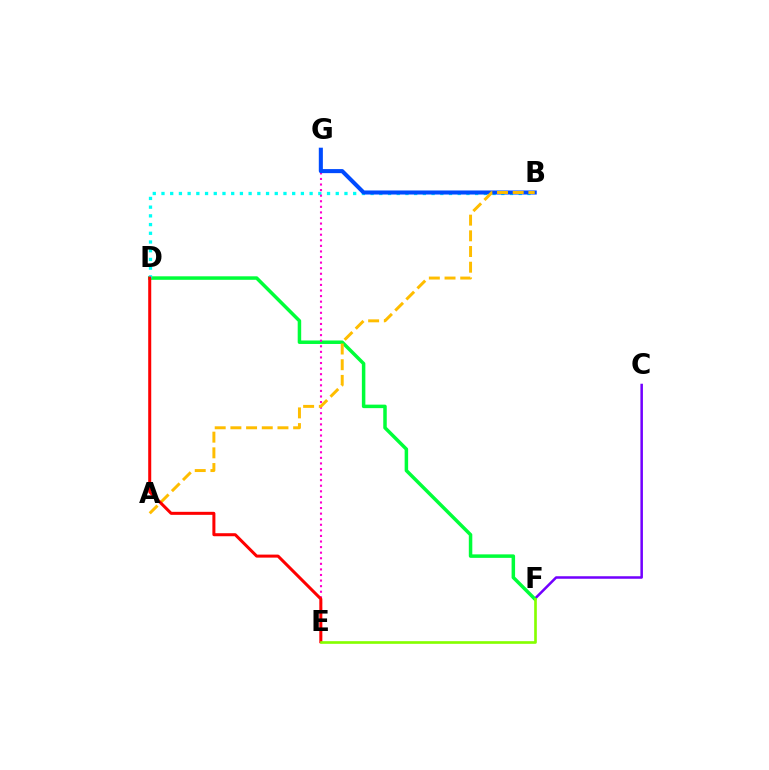{('C', 'F'): [{'color': '#7200ff', 'line_style': 'solid', 'thickness': 1.81}], ('D', 'F'): [{'color': '#00ff39', 'line_style': 'solid', 'thickness': 2.52}], ('B', 'D'): [{'color': '#00fff6', 'line_style': 'dotted', 'thickness': 2.37}], ('E', 'G'): [{'color': '#ff00cf', 'line_style': 'dotted', 'thickness': 1.52}], ('B', 'G'): [{'color': '#004bff', 'line_style': 'solid', 'thickness': 2.92}], ('A', 'B'): [{'color': '#ffbd00', 'line_style': 'dashed', 'thickness': 2.13}], ('D', 'E'): [{'color': '#ff0000', 'line_style': 'solid', 'thickness': 2.18}], ('E', 'F'): [{'color': '#84ff00', 'line_style': 'solid', 'thickness': 1.91}]}